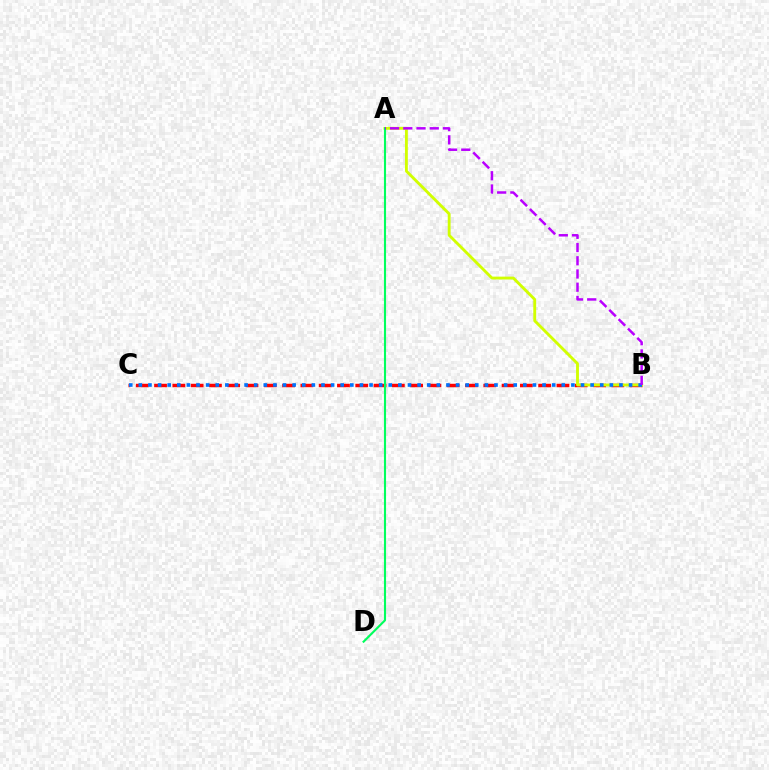{('B', 'C'): [{'color': '#ff0000', 'line_style': 'dashed', 'thickness': 2.48}, {'color': '#0074ff', 'line_style': 'dotted', 'thickness': 2.61}], ('A', 'B'): [{'color': '#d1ff00', 'line_style': 'solid', 'thickness': 2.06}, {'color': '#b900ff', 'line_style': 'dashed', 'thickness': 1.8}], ('A', 'D'): [{'color': '#00ff5c', 'line_style': 'solid', 'thickness': 1.53}]}